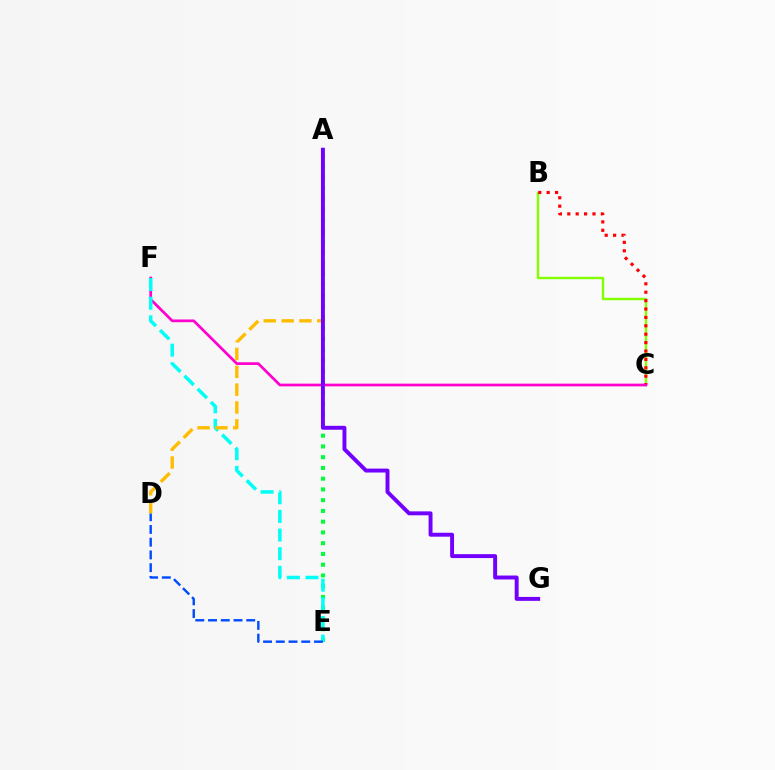{('A', 'E'): [{'color': '#00ff39', 'line_style': 'dotted', 'thickness': 2.92}], ('B', 'C'): [{'color': '#84ff00', 'line_style': 'solid', 'thickness': 1.74}, {'color': '#ff0000', 'line_style': 'dotted', 'thickness': 2.28}], ('C', 'F'): [{'color': '#ff00cf', 'line_style': 'solid', 'thickness': 1.95}], ('E', 'F'): [{'color': '#00fff6', 'line_style': 'dashed', 'thickness': 2.53}], ('D', 'E'): [{'color': '#004bff', 'line_style': 'dashed', 'thickness': 1.73}], ('A', 'D'): [{'color': '#ffbd00', 'line_style': 'dashed', 'thickness': 2.42}], ('A', 'G'): [{'color': '#7200ff', 'line_style': 'solid', 'thickness': 2.83}]}